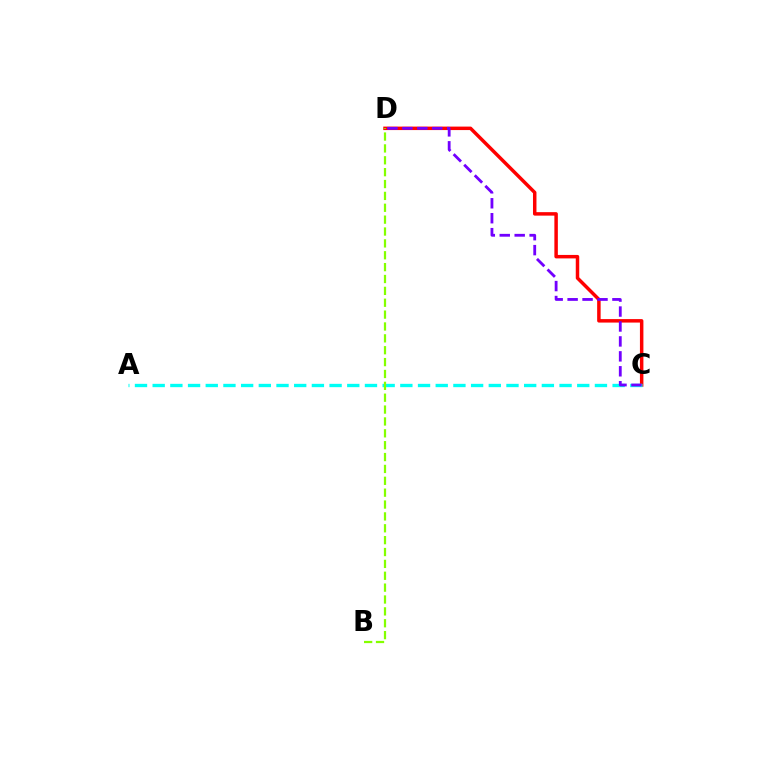{('C', 'D'): [{'color': '#ff0000', 'line_style': 'solid', 'thickness': 2.5}, {'color': '#7200ff', 'line_style': 'dashed', 'thickness': 2.03}], ('A', 'C'): [{'color': '#00fff6', 'line_style': 'dashed', 'thickness': 2.4}], ('B', 'D'): [{'color': '#84ff00', 'line_style': 'dashed', 'thickness': 1.61}]}